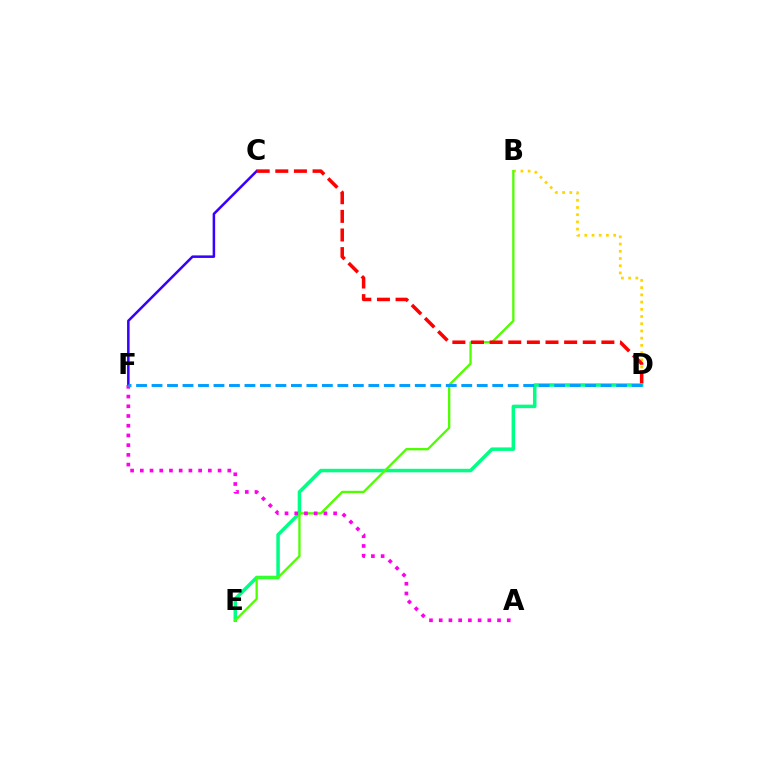{('D', 'E'): [{'color': '#00ff86', 'line_style': 'solid', 'thickness': 2.52}], ('B', 'D'): [{'color': '#ffd500', 'line_style': 'dotted', 'thickness': 1.96}], ('B', 'E'): [{'color': '#4fff00', 'line_style': 'solid', 'thickness': 1.66}], ('C', 'F'): [{'color': '#3700ff', 'line_style': 'solid', 'thickness': 1.82}], ('A', 'F'): [{'color': '#ff00ed', 'line_style': 'dotted', 'thickness': 2.64}], ('C', 'D'): [{'color': '#ff0000', 'line_style': 'dashed', 'thickness': 2.53}], ('D', 'F'): [{'color': '#009eff', 'line_style': 'dashed', 'thickness': 2.1}]}